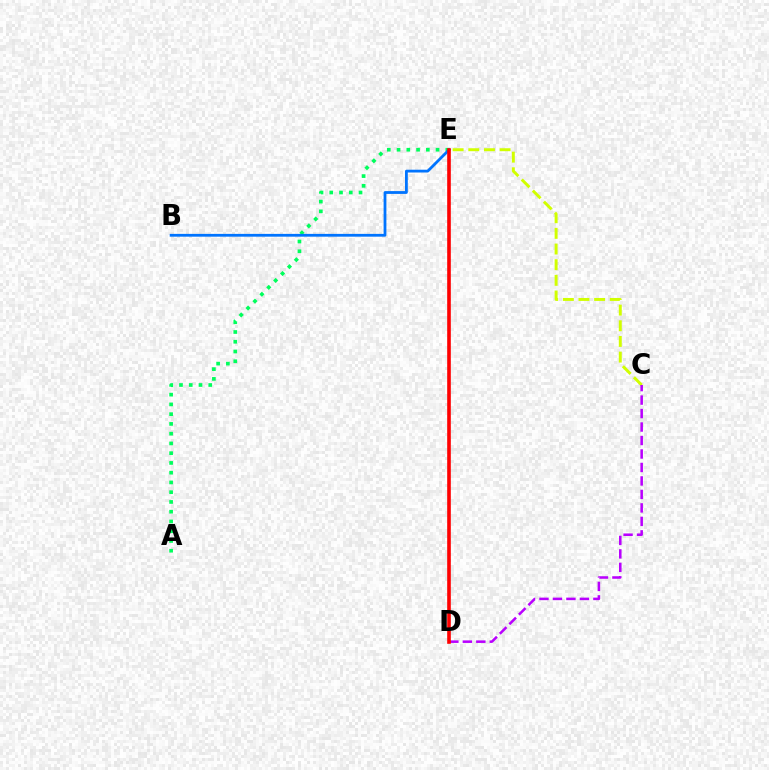{('C', 'E'): [{'color': '#d1ff00', 'line_style': 'dashed', 'thickness': 2.13}], ('A', 'E'): [{'color': '#00ff5c', 'line_style': 'dotted', 'thickness': 2.65}], ('C', 'D'): [{'color': '#b900ff', 'line_style': 'dashed', 'thickness': 1.83}], ('B', 'E'): [{'color': '#0074ff', 'line_style': 'solid', 'thickness': 2.01}], ('D', 'E'): [{'color': '#ff0000', 'line_style': 'solid', 'thickness': 2.61}]}